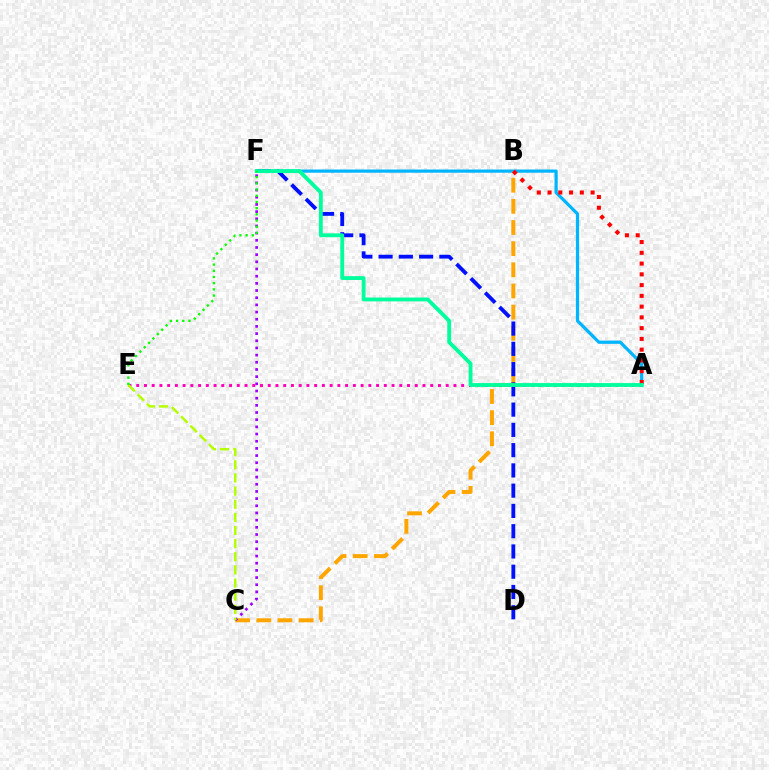{('A', 'F'): [{'color': '#00b5ff', 'line_style': 'solid', 'thickness': 2.31}, {'color': '#00ff9d', 'line_style': 'solid', 'thickness': 2.77}], ('B', 'C'): [{'color': '#ffa500', 'line_style': 'dashed', 'thickness': 2.87}], ('D', 'F'): [{'color': '#0010ff', 'line_style': 'dashed', 'thickness': 2.75}], ('A', 'B'): [{'color': '#ff0000', 'line_style': 'dotted', 'thickness': 2.92}], ('C', 'F'): [{'color': '#9b00ff', 'line_style': 'dotted', 'thickness': 1.95}], ('A', 'E'): [{'color': '#ff00bd', 'line_style': 'dotted', 'thickness': 2.1}], ('C', 'E'): [{'color': '#b3ff00', 'line_style': 'dashed', 'thickness': 1.79}], ('E', 'F'): [{'color': '#08ff00', 'line_style': 'dotted', 'thickness': 1.68}]}